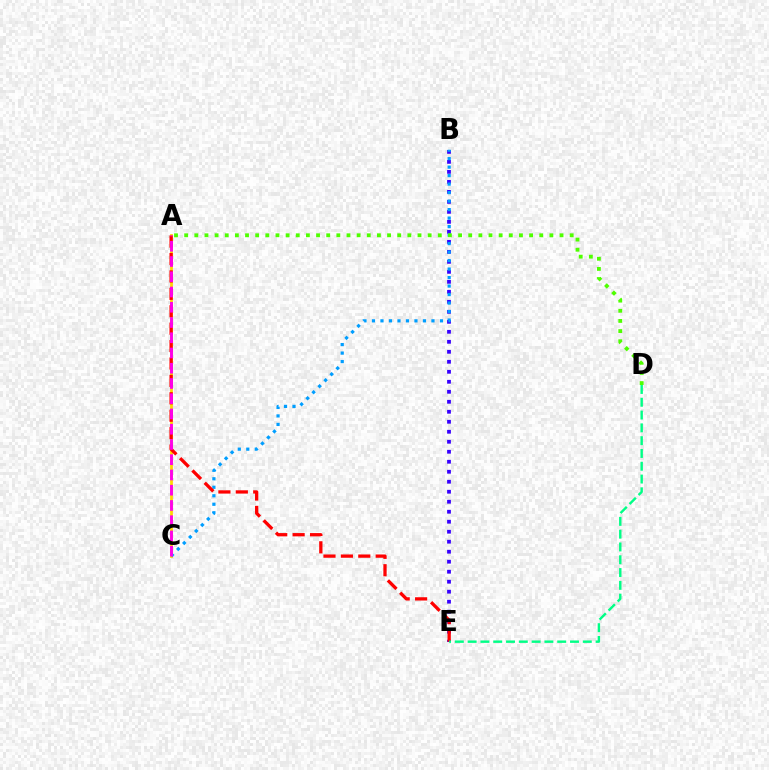{('A', 'C'): [{'color': '#ffd500', 'line_style': 'solid', 'thickness': 1.98}, {'color': '#ff00ed', 'line_style': 'dashed', 'thickness': 2.07}], ('B', 'E'): [{'color': '#3700ff', 'line_style': 'dotted', 'thickness': 2.72}], ('B', 'C'): [{'color': '#009eff', 'line_style': 'dotted', 'thickness': 2.31}], ('A', 'D'): [{'color': '#4fff00', 'line_style': 'dotted', 'thickness': 2.76}], ('A', 'E'): [{'color': '#ff0000', 'line_style': 'dashed', 'thickness': 2.37}], ('D', 'E'): [{'color': '#00ff86', 'line_style': 'dashed', 'thickness': 1.74}]}